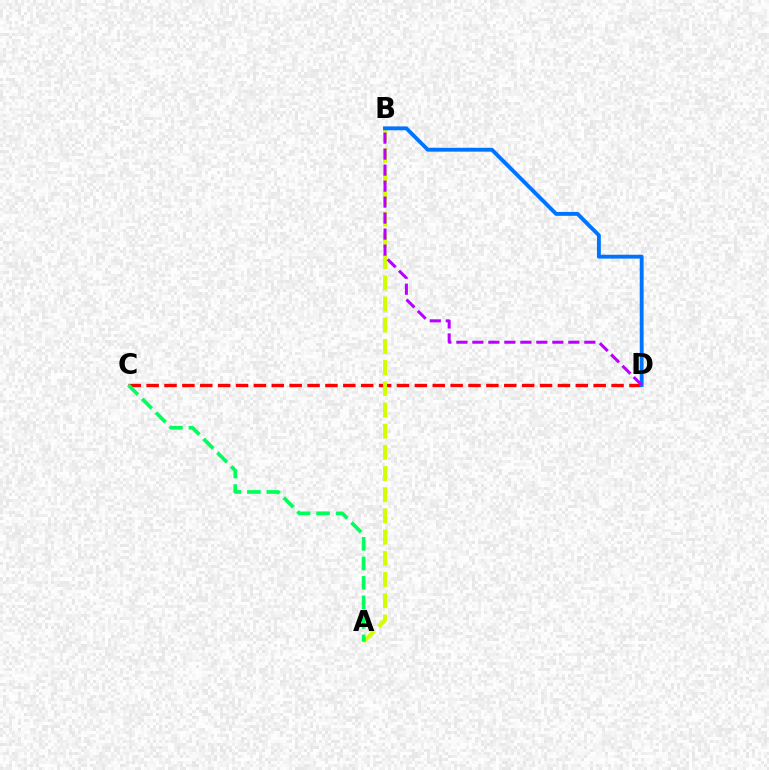{('C', 'D'): [{'color': '#ff0000', 'line_style': 'dashed', 'thickness': 2.43}], ('A', 'B'): [{'color': '#d1ff00', 'line_style': 'dashed', 'thickness': 2.88}], ('A', 'C'): [{'color': '#00ff5c', 'line_style': 'dashed', 'thickness': 2.65}], ('B', 'D'): [{'color': '#0074ff', 'line_style': 'solid', 'thickness': 2.79}, {'color': '#b900ff', 'line_style': 'dashed', 'thickness': 2.17}]}